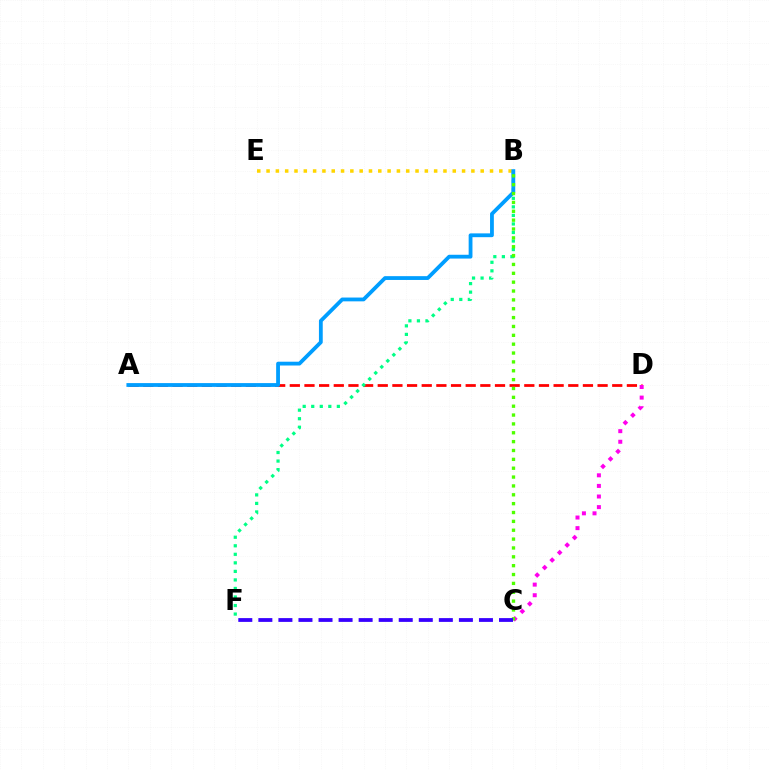{('B', 'E'): [{'color': '#ffd500', 'line_style': 'dotted', 'thickness': 2.53}], ('A', 'D'): [{'color': '#ff0000', 'line_style': 'dashed', 'thickness': 1.99}], ('C', 'D'): [{'color': '#ff00ed', 'line_style': 'dotted', 'thickness': 2.88}], ('B', 'F'): [{'color': '#00ff86', 'line_style': 'dotted', 'thickness': 2.32}], ('A', 'B'): [{'color': '#009eff', 'line_style': 'solid', 'thickness': 2.74}], ('B', 'C'): [{'color': '#4fff00', 'line_style': 'dotted', 'thickness': 2.41}], ('C', 'F'): [{'color': '#3700ff', 'line_style': 'dashed', 'thickness': 2.72}]}